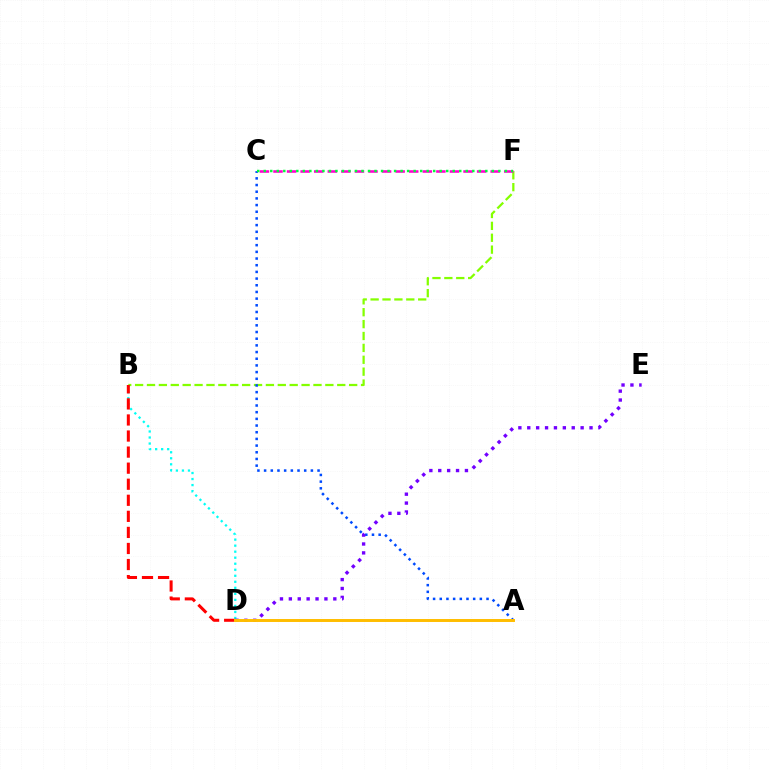{('B', 'F'): [{'color': '#84ff00', 'line_style': 'dashed', 'thickness': 1.62}], ('B', 'D'): [{'color': '#00fff6', 'line_style': 'dotted', 'thickness': 1.64}, {'color': '#ff0000', 'line_style': 'dashed', 'thickness': 2.18}], ('A', 'C'): [{'color': '#004bff', 'line_style': 'dotted', 'thickness': 1.82}], ('D', 'E'): [{'color': '#7200ff', 'line_style': 'dotted', 'thickness': 2.42}], ('C', 'F'): [{'color': '#ff00cf', 'line_style': 'dashed', 'thickness': 1.84}, {'color': '#00ff39', 'line_style': 'dotted', 'thickness': 1.77}], ('A', 'D'): [{'color': '#ffbd00', 'line_style': 'solid', 'thickness': 2.12}]}